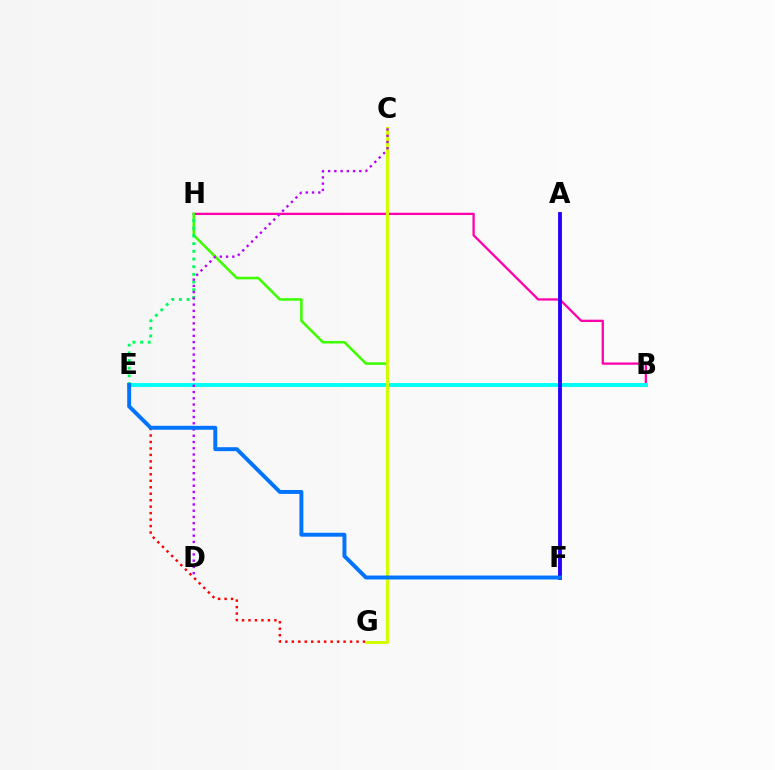{('E', 'G'): [{'color': '#ff0000', 'line_style': 'dotted', 'thickness': 1.76}], ('B', 'H'): [{'color': '#ff00ac', 'line_style': 'solid', 'thickness': 1.65}, {'color': '#3dff00', 'line_style': 'solid', 'thickness': 1.84}], ('B', 'E'): [{'color': '#00fff6', 'line_style': 'solid', 'thickness': 2.82}], ('C', 'G'): [{'color': '#d1ff00', 'line_style': 'solid', 'thickness': 2.14}], ('A', 'F'): [{'color': '#ff9400', 'line_style': 'dotted', 'thickness': 2.54}, {'color': '#2500ff', 'line_style': 'solid', 'thickness': 2.77}], ('E', 'H'): [{'color': '#00ff5c', 'line_style': 'dotted', 'thickness': 2.09}], ('C', 'D'): [{'color': '#b900ff', 'line_style': 'dotted', 'thickness': 1.7}], ('E', 'F'): [{'color': '#0074ff', 'line_style': 'solid', 'thickness': 2.83}]}